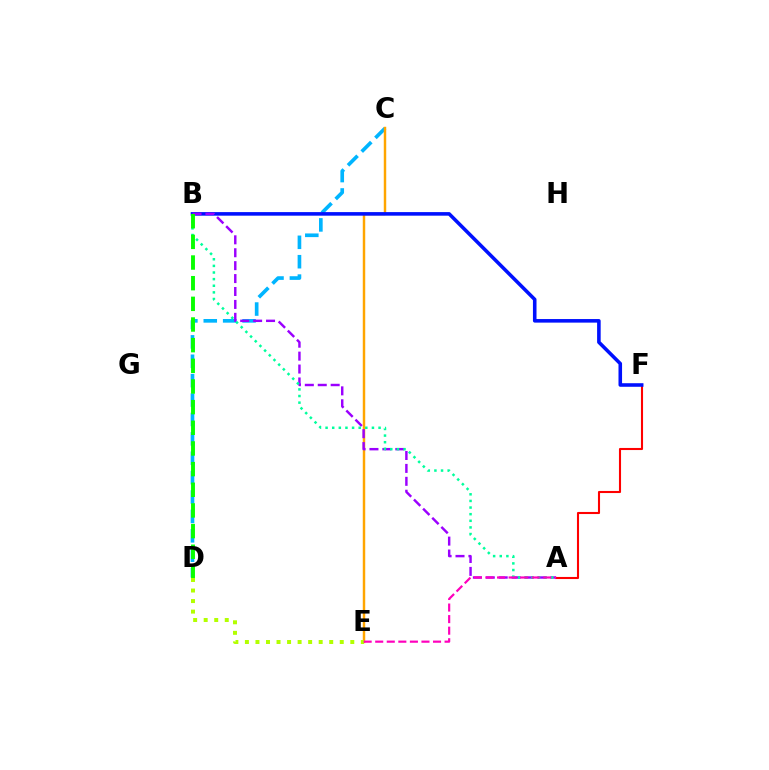{('C', 'D'): [{'color': '#00b5ff', 'line_style': 'dashed', 'thickness': 2.64}], ('C', 'E'): [{'color': '#ffa500', 'line_style': 'solid', 'thickness': 1.77}], ('A', 'F'): [{'color': '#ff0000', 'line_style': 'solid', 'thickness': 1.51}], ('B', 'F'): [{'color': '#0010ff', 'line_style': 'solid', 'thickness': 2.57}], ('A', 'B'): [{'color': '#9b00ff', 'line_style': 'dashed', 'thickness': 1.75}, {'color': '#00ff9d', 'line_style': 'dotted', 'thickness': 1.8}], ('D', 'E'): [{'color': '#b3ff00', 'line_style': 'dotted', 'thickness': 2.86}], ('B', 'D'): [{'color': '#08ff00', 'line_style': 'dashed', 'thickness': 2.81}], ('A', 'E'): [{'color': '#ff00bd', 'line_style': 'dashed', 'thickness': 1.57}]}